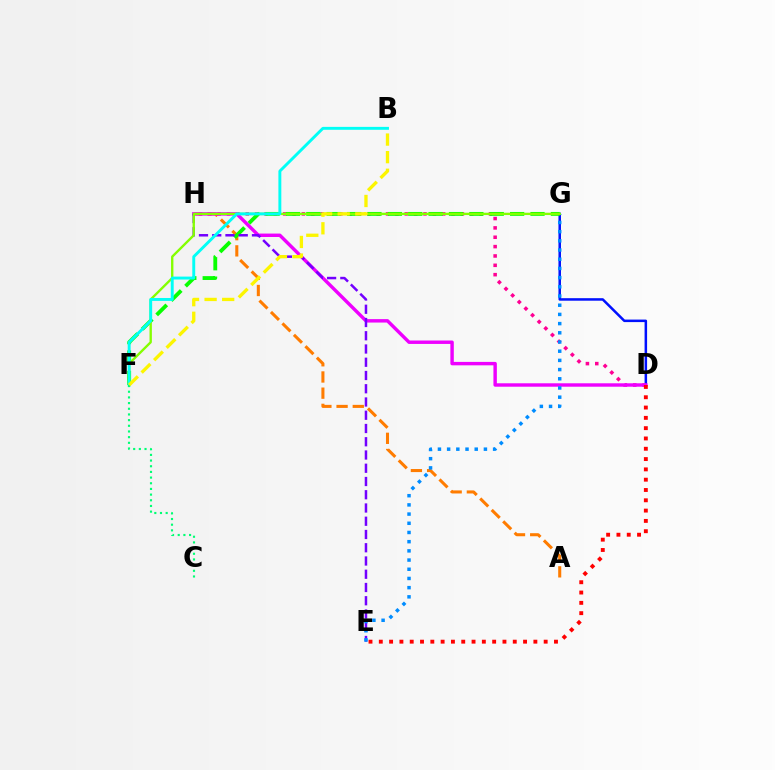{('A', 'H'): [{'color': '#ff7c00', 'line_style': 'dashed', 'thickness': 2.2}], ('D', 'G'): [{'color': '#0010ff', 'line_style': 'solid', 'thickness': 1.81}], ('D', 'H'): [{'color': '#ff0094', 'line_style': 'dotted', 'thickness': 2.54}, {'color': '#ee00ff', 'line_style': 'solid', 'thickness': 2.47}], ('F', 'G'): [{'color': '#08ff00', 'line_style': 'dashed', 'thickness': 2.77}, {'color': '#84ff00', 'line_style': 'solid', 'thickness': 1.7}], ('E', 'H'): [{'color': '#7200ff', 'line_style': 'dashed', 'thickness': 1.8}], ('E', 'G'): [{'color': '#008cff', 'line_style': 'dotted', 'thickness': 2.5}], ('B', 'F'): [{'color': '#00fff6', 'line_style': 'solid', 'thickness': 2.1}, {'color': '#fcf500', 'line_style': 'dashed', 'thickness': 2.39}], ('D', 'E'): [{'color': '#ff0000', 'line_style': 'dotted', 'thickness': 2.8}], ('C', 'F'): [{'color': '#00ff74', 'line_style': 'dotted', 'thickness': 1.54}]}